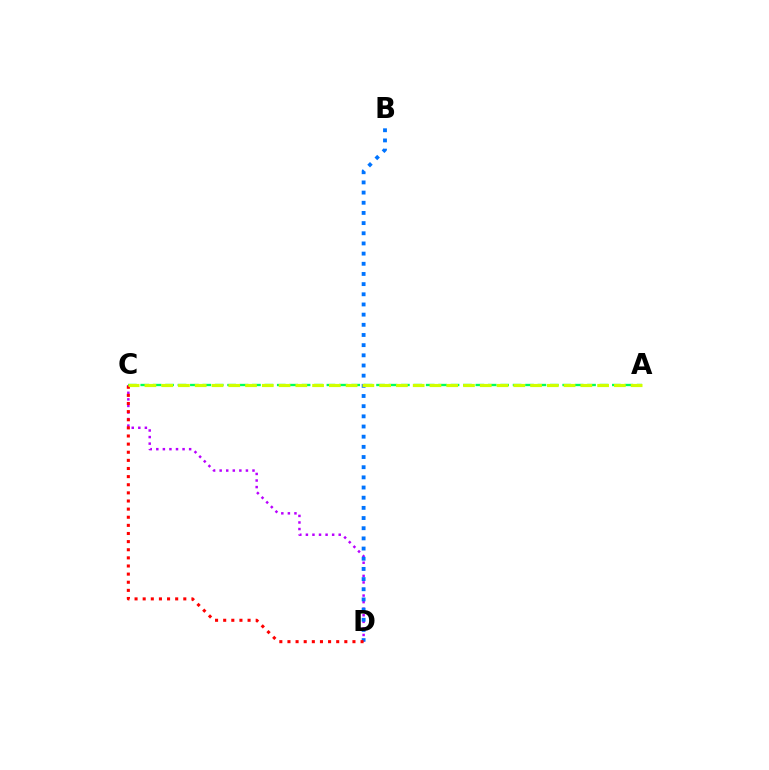{('C', 'D'): [{'color': '#b900ff', 'line_style': 'dotted', 'thickness': 1.78}, {'color': '#ff0000', 'line_style': 'dotted', 'thickness': 2.21}], ('B', 'D'): [{'color': '#0074ff', 'line_style': 'dotted', 'thickness': 2.76}], ('A', 'C'): [{'color': '#00ff5c', 'line_style': 'dashed', 'thickness': 1.69}, {'color': '#d1ff00', 'line_style': 'dashed', 'thickness': 2.28}]}